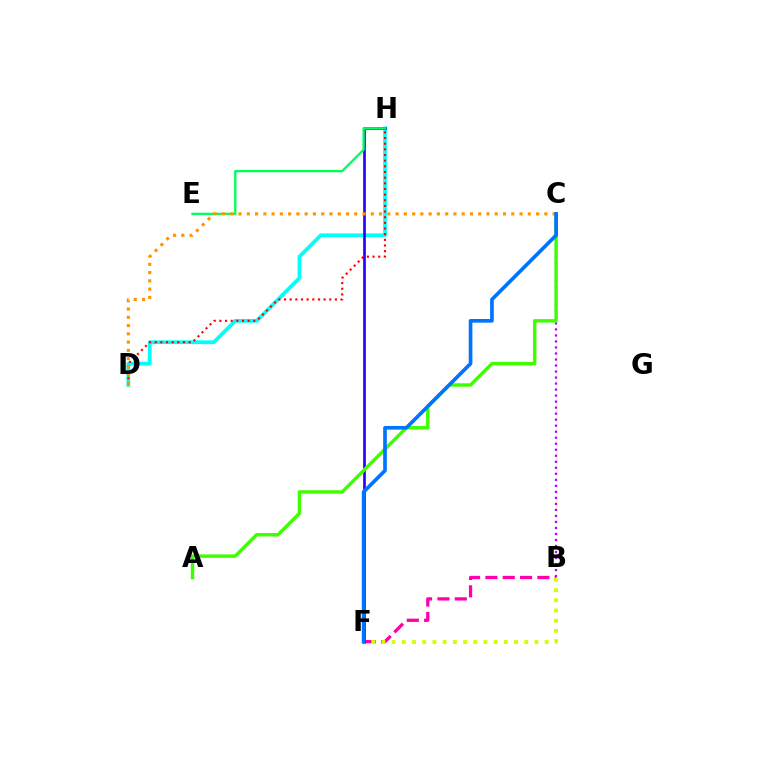{('B', 'F'): [{'color': '#ff00ac', 'line_style': 'dashed', 'thickness': 2.36}, {'color': '#d1ff00', 'line_style': 'dotted', 'thickness': 2.77}], ('D', 'H'): [{'color': '#00fff6', 'line_style': 'solid', 'thickness': 2.69}, {'color': '#ff0000', 'line_style': 'dotted', 'thickness': 1.54}], ('B', 'C'): [{'color': '#b900ff', 'line_style': 'dotted', 'thickness': 1.63}], ('F', 'H'): [{'color': '#2500ff', 'line_style': 'solid', 'thickness': 1.91}], ('E', 'H'): [{'color': '#00ff5c', 'line_style': 'solid', 'thickness': 1.68}], ('A', 'C'): [{'color': '#3dff00', 'line_style': 'solid', 'thickness': 2.46}], ('C', 'D'): [{'color': '#ff9400', 'line_style': 'dotted', 'thickness': 2.25}], ('C', 'F'): [{'color': '#0074ff', 'line_style': 'solid', 'thickness': 2.64}]}